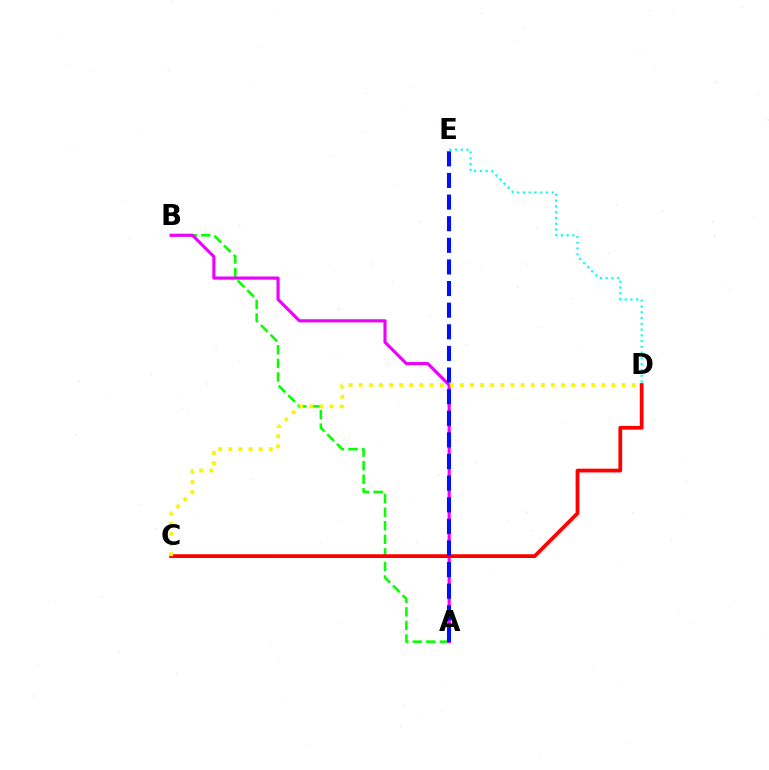{('A', 'B'): [{'color': '#08ff00', 'line_style': 'dashed', 'thickness': 1.84}, {'color': '#ee00ff', 'line_style': 'solid', 'thickness': 2.26}], ('D', 'E'): [{'color': '#00fff6', 'line_style': 'dotted', 'thickness': 1.57}], ('C', 'D'): [{'color': '#ff0000', 'line_style': 'solid', 'thickness': 2.71}, {'color': '#fcf500', 'line_style': 'dotted', 'thickness': 2.75}], ('A', 'E'): [{'color': '#0010ff', 'line_style': 'dashed', 'thickness': 2.94}]}